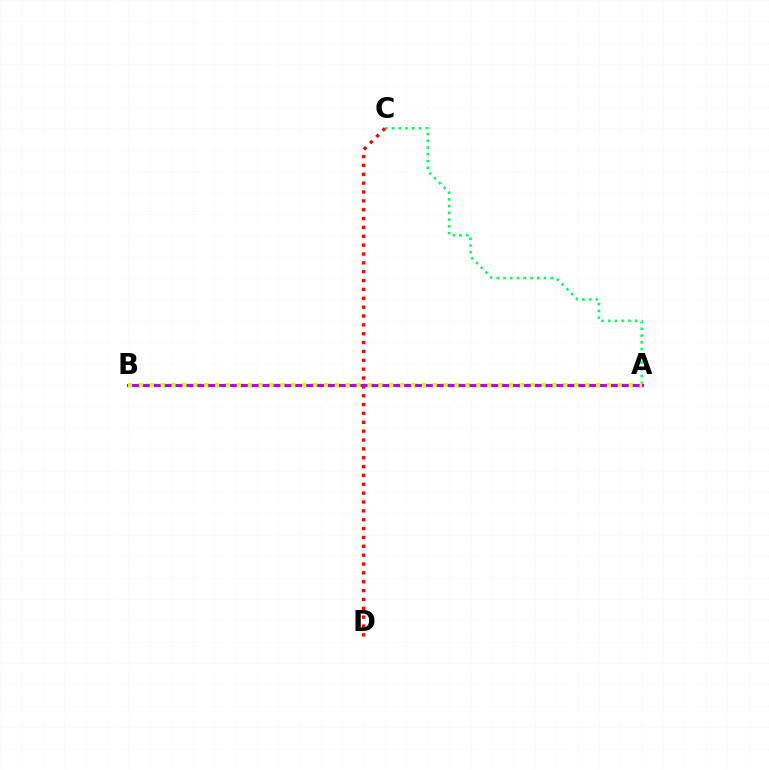{('A', 'C'): [{'color': '#00ff5c', 'line_style': 'dotted', 'thickness': 1.83}], ('A', 'B'): [{'color': '#0074ff', 'line_style': 'dotted', 'thickness': 2.35}, {'color': '#b900ff', 'line_style': 'solid', 'thickness': 2.24}, {'color': '#d1ff00', 'line_style': 'dotted', 'thickness': 2.96}], ('C', 'D'): [{'color': '#ff0000', 'line_style': 'dotted', 'thickness': 2.41}]}